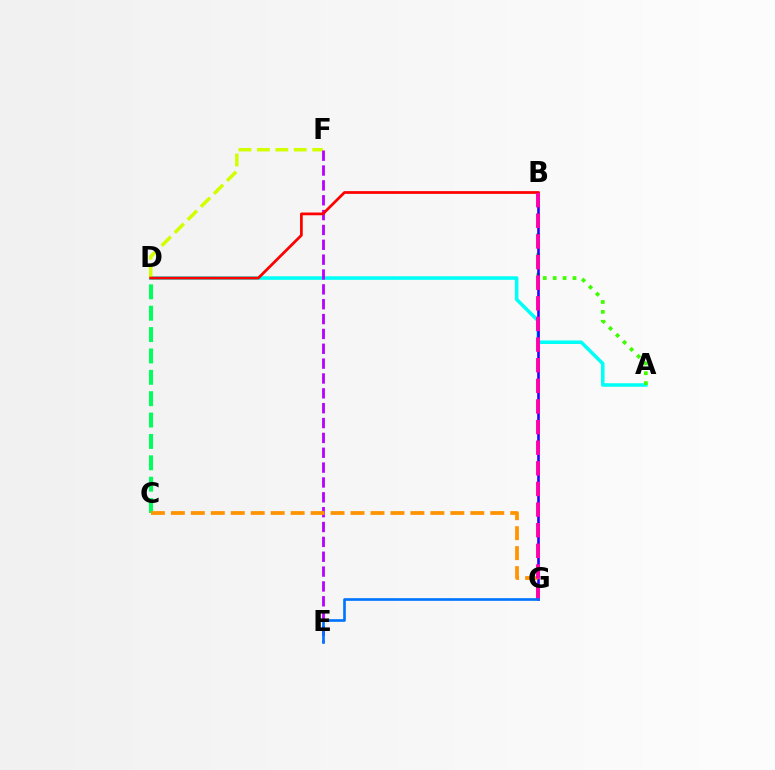{('C', 'D'): [{'color': '#00ff5c', 'line_style': 'dashed', 'thickness': 2.9}], ('A', 'D'): [{'color': '#00fff6', 'line_style': 'solid', 'thickness': 2.54}], ('A', 'B'): [{'color': '#3dff00', 'line_style': 'dotted', 'thickness': 2.69}], ('B', 'G'): [{'color': '#2500ff', 'line_style': 'solid', 'thickness': 1.87}, {'color': '#ff00ac', 'line_style': 'dashed', 'thickness': 2.8}], ('D', 'F'): [{'color': '#d1ff00', 'line_style': 'dashed', 'thickness': 2.5}], ('E', 'F'): [{'color': '#b900ff', 'line_style': 'dashed', 'thickness': 2.02}], ('B', 'D'): [{'color': '#ff0000', 'line_style': 'solid', 'thickness': 1.97}], ('C', 'G'): [{'color': '#ff9400', 'line_style': 'dashed', 'thickness': 2.71}], ('E', 'G'): [{'color': '#0074ff', 'line_style': 'solid', 'thickness': 1.91}]}